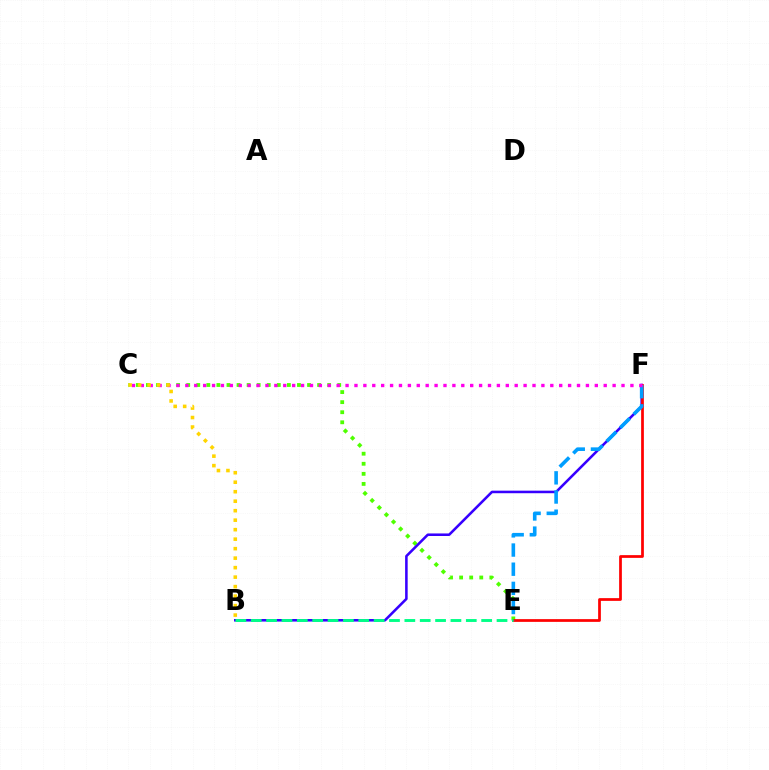{('C', 'E'): [{'color': '#4fff00', 'line_style': 'dotted', 'thickness': 2.74}], ('B', 'F'): [{'color': '#3700ff', 'line_style': 'solid', 'thickness': 1.84}], ('E', 'F'): [{'color': '#ff0000', 'line_style': 'solid', 'thickness': 1.97}, {'color': '#009eff', 'line_style': 'dashed', 'thickness': 2.6}], ('C', 'F'): [{'color': '#ff00ed', 'line_style': 'dotted', 'thickness': 2.42}], ('B', 'E'): [{'color': '#00ff86', 'line_style': 'dashed', 'thickness': 2.09}], ('B', 'C'): [{'color': '#ffd500', 'line_style': 'dotted', 'thickness': 2.58}]}